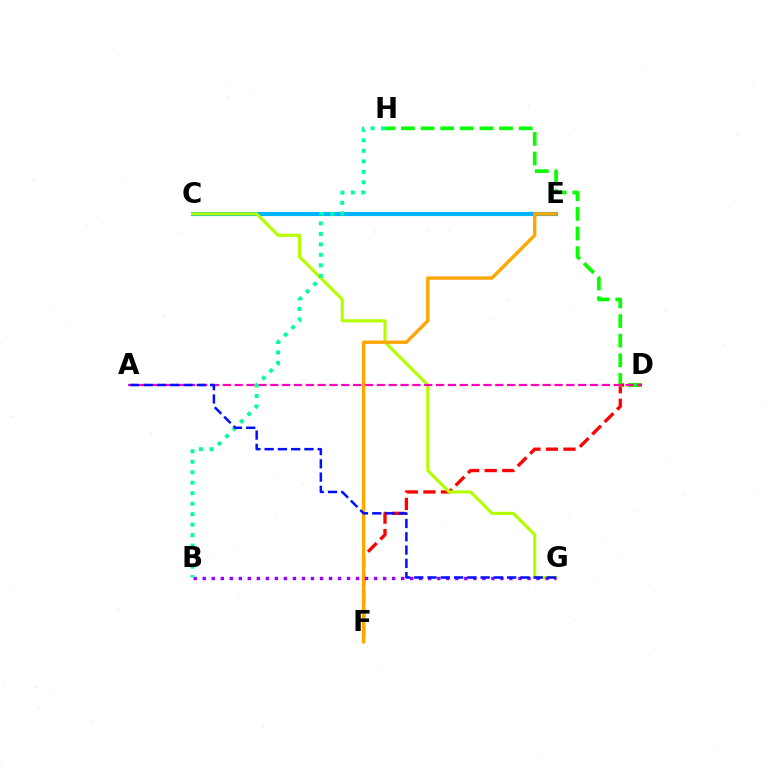{('D', 'F'): [{'color': '#ff0000', 'line_style': 'dashed', 'thickness': 2.38}], ('D', 'H'): [{'color': '#08ff00', 'line_style': 'dashed', 'thickness': 2.67}], ('C', 'E'): [{'color': '#00b5ff', 'line_style': 'solid', 'thickness': 2.98}], ('C', 'G'): [{'color': '#b3ff00', 'line_style': 'solid', 'thickness': 2.25}], ('A', 'D'): [{'color': '#ff00bd', 'line_style': 'dashed', 'thickness': 1.61}], ('E', 'F'): [{'color': '#ffa500', 'line_style': 'solid', 'thickness': 2.42}], ('B', 'G'): [{'color': '#9b00ff', 'line_style': 'dotted', 'thickness': 2.45}], ('B', 'H'): [{'color': '#00ff9d', 'line_style': 'dotted', 'thickness': 2.85}], ('A', 'G'): [{'color': '#0010ff', 'line_style': 'dashed', 'thickness': 1.8}]}